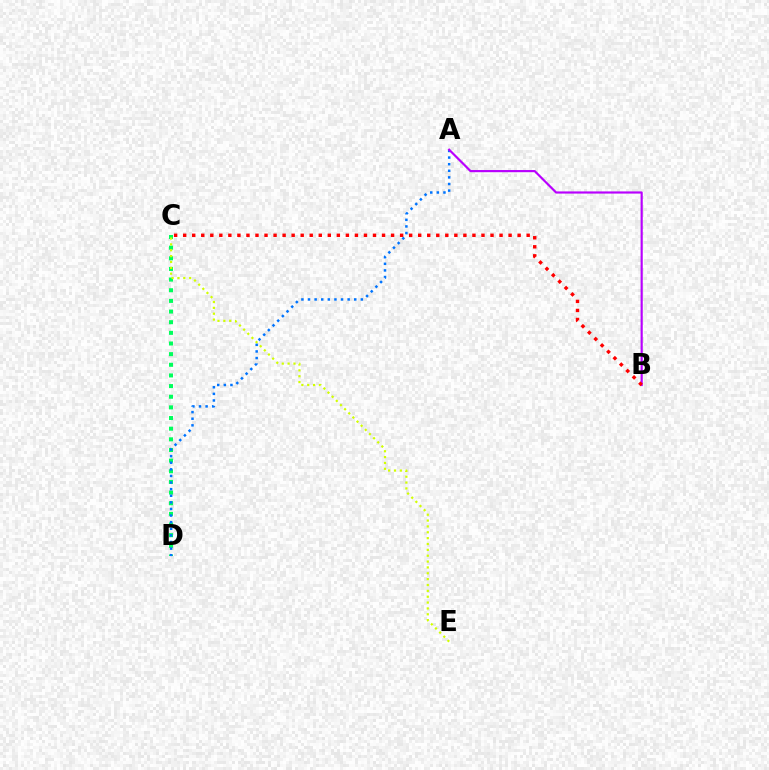{('C', 'D'): [{'color': '#00ff5c', 'line_style': 'dotted', 'thickness': 2.89}], ('A', 'D'): [{'color': '#0074ff', 'line_style': 'dotted', 'thickness': 1.79}], ('C', 'E'): [{'color': '#d1ff00', 'line_style': 'dotted', 'thickness': 1.59}], ('A', 'B'): [{'color': '#b900ff', 'line_style': 'solid', 'thickness': 1.56}], ('B', 'C'): [{'color': '#ff0000', 'line_style': 'dotted', 'thickness': 2.46}]}